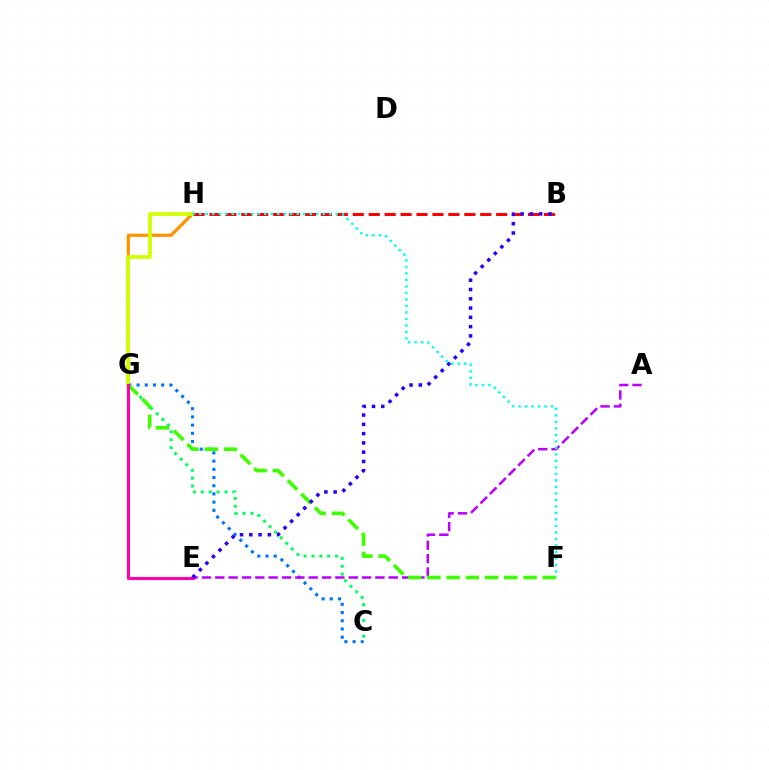{('C', 'G'): [{'color': '#00ff5c', 'line_style': 'dotted', 'thickness': 2.14}, {'color': '#0074ff', 'line_style': 'dotted', 'thickness': 2.23}], ('G', 'H'): [{'color': '#ff9400', 'line_style': 'solid', 'thickness': 2.32}, {'color': '#d1ff00', 'line_style': 'solid', 'thickness': 2.69}], ('A', 'E'): [{'color': '#b900ff', 'line_style': 'dashed', 'thickness': 1.81}], ('B', 'H'): [{'color': '#ff0000', 'line_style': 'dashed', 'thickness': 2.16}], ('F', 'G'): [{'color': '#3dff00', 'line_style': 'dashed', 'thickness': 2.61}], ('E', 'G'): [{'color': '#ff00ac', 'line_style': 'solid', 'thickness': 2.23}], ('B', 'E'): [{'color': '#2500ff', 'line_style': 'dotted', 'thickness': 2.52}], ('F', 'H'): [{'color': '#00fff6', 'line_style': 'dotted', 'thickness': 1.77}]}